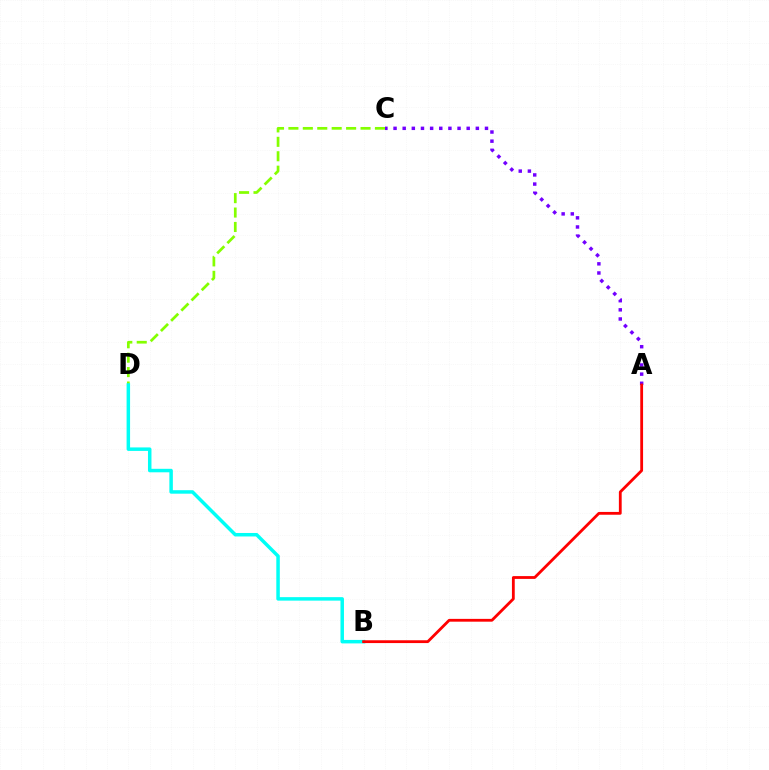{('A', 'C'): [{'color': '#7200ff', 'line_style': 'dotted', 'thickness': 2.48}], ('C', 'D'): [{'color': '#84ff00', 'line_style': 'dashed', 'thickness': 1.96}], ('B', 'D'): [{'color': '#00fff6', 'line_style': 'solid', 'thickness': 2.51}], ('A', 'B'): [{'color': '#ff0000', 'line_style': 'solid', 'thickness': 2.02}]}